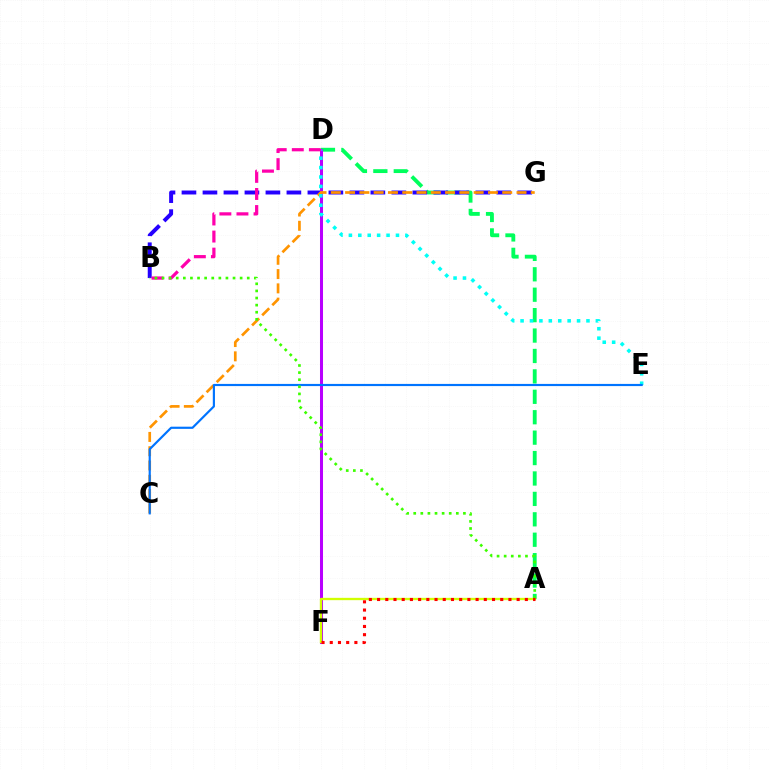{('A', 'D'): [{'color': '#00ff5c', 'line_style': 'dashed', 'thickness': 2.77}], ('B', 'G'): [{'color': '#2500ff', 'line_style': 'dashed', 'thickness': 2.85}], ('D', 'F'): [{'color': '#b900ff', 'line_style': 'solid', 'thickness': 2.18}], ('C', 'G'): [{'color': '#ff9400', 'line_style': 'dashed', 'thickness': 1.94}], ('D', 'E'): [{'color': '#00fff6', 'line_style': 'dotted', 'thickness': 2.56}], ('B', 'D'): [{'color': '#ff00ac', 'line_style': 'dashed', 'thickness': 2.32}], ('A', 'F'): [{'color': '#d1ff00', 'line_style': 'solid', 'thickness': 1.68}, {'color': '#ff0000', 'line_style': 'dotted', 'thickness': 2.23}], ('C', 'E'): [{'color': '#0074ff', 'line_style': 'solid', 'thickness': 1.56}], ('A', 'B'): [{'color': '#3dff00', 'line_style': 'dotted', 'thickness': 1.93}]}